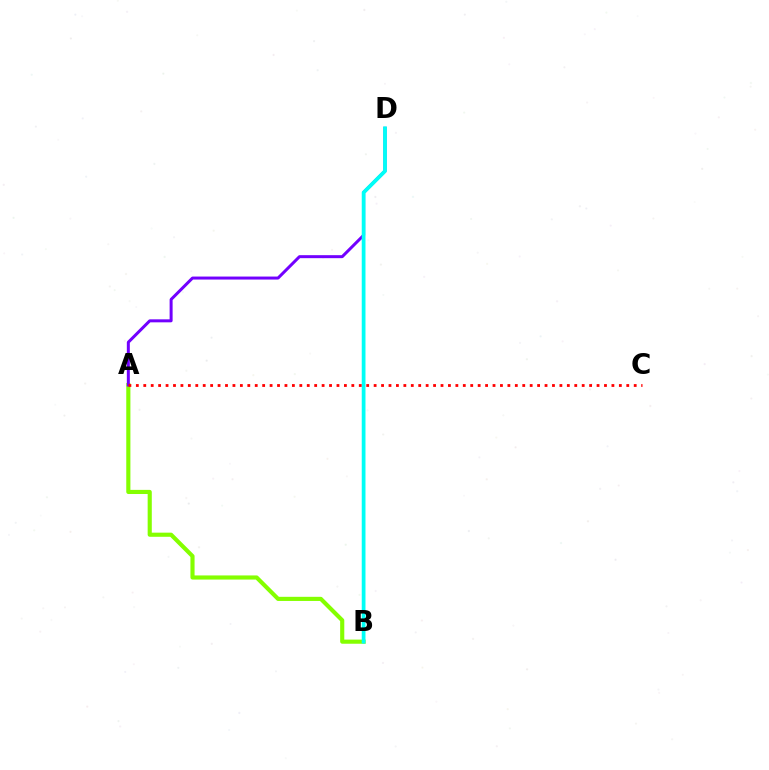{('A', 'B'): [{'color': '#84ff00', 'line_style': 'solid', 'thickness': 2.98}], ('A', 'D'): [{'color': '#7200ff', 'line_style': 'solid', 'thickness': 2.16}], ('B', 'D'): [{'color': '#00fff6', 'line_style': 'solid', 'thickness': 2.7}], ('A', 'C'): [{'color': '#ff0000', 'line_style': 'dotted', 'thickness': 2.02}]}